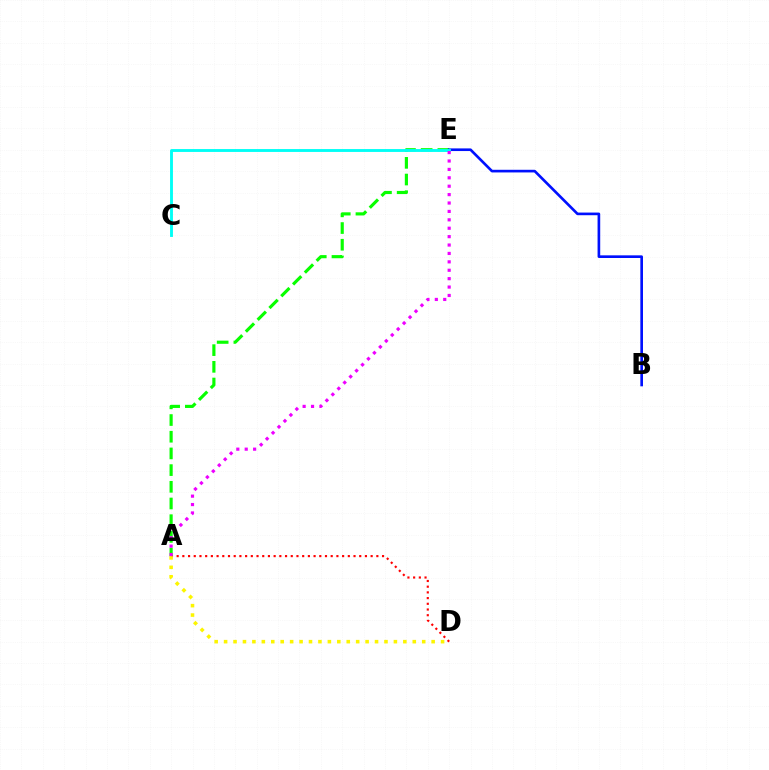{('A', 'D'): [{'color': '#ff0000', 'line_style': 'dotted', 'thickness': 1.55}, {'color': '#fcf500', 'line_style': 'dotted', 'thickness': 2.56}], ('A', 'E'): [{'color': '#08ff00', 'line_style': 'dashed', 'thickness': 2.27}, {'color': '#ee00ff', 'line_style': 'dotted', 'thickness': 2.28}], ('B', 'E'): [{'color': '#0010ff', 'line_style': 'solid', 'thickness': 1.91}], ('C', 'E'): [{'color': '#00fff6', 'line_style': 'solid', 'thickness': 2.07}]}